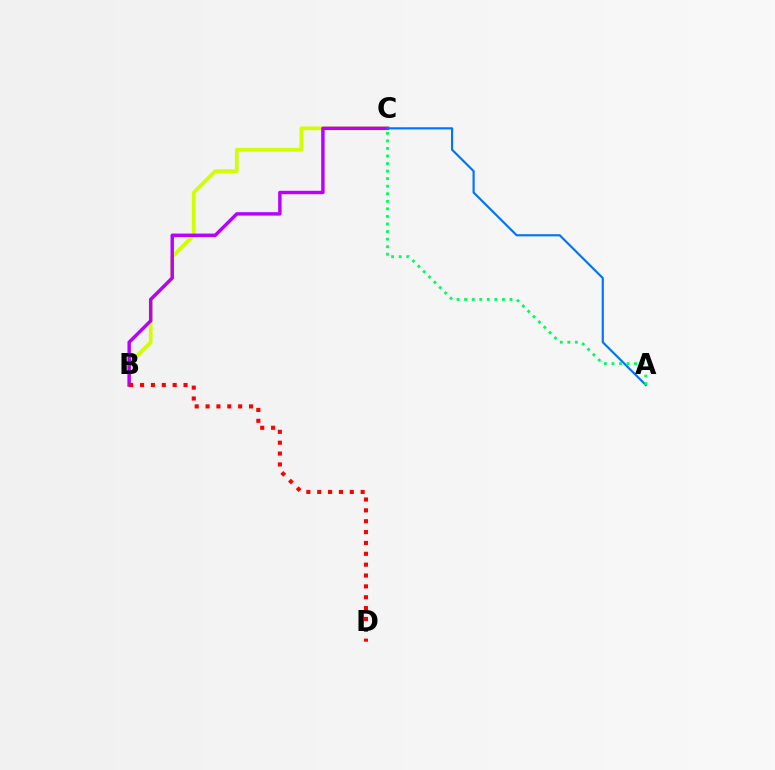{('B', 'C'): [{'color': '#d1ff00', 'line_style': 'solid', 'thickness': 2.69}, {'color': '#b900ff', 'line_style': 'solid', 'thickness': 2.47}], ('B', 'D'): [{'color': '#ff0000', 'line_style': 'dotted', 'thickness': 2.95}], ('A', 'C'): [{'color': '#0074ff', 'line_style': 'solid', 'thickness': 1.55}, {'color': '#00ff5c', 'line_style': 'dotted', 'thickness': 2.05}]}